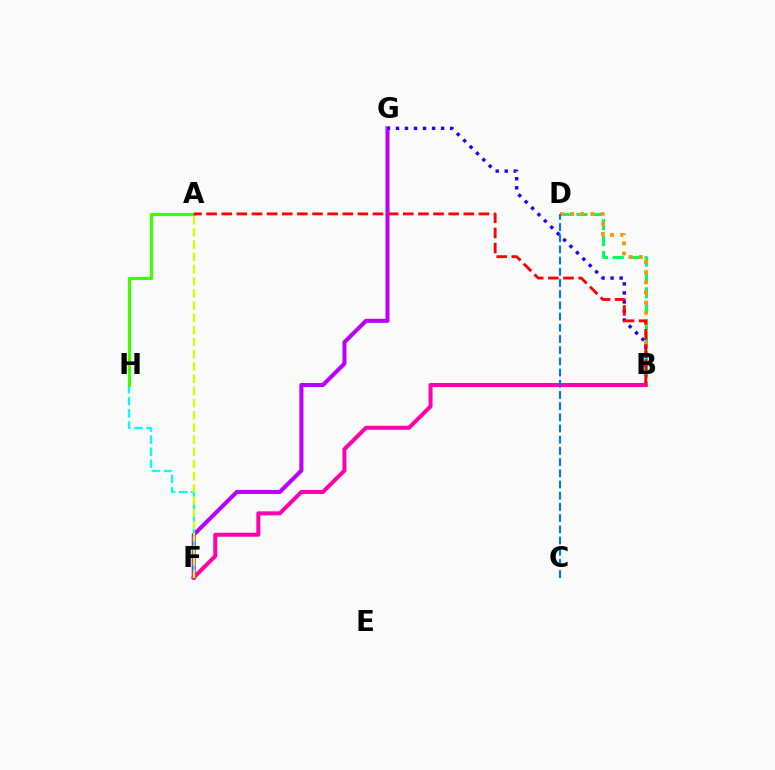{('B', 'D'): [{'color': '#00ff5c', 'line_style': 'dashed', 'thickness': 2.16}, {'color': '#ff9400', 'line_style': 'dotted', 'thickness': 2.76}], ('F', 'G'): [{'color': '#b900ff', 'line_style': 'solid', 'thickness': 2.92}], ('B', 'F'): [{'color': '#ff00ac', 'line_style': 'solid', 'thickness': 2.88}], ('F', 'H'): [{'color': '#00fff6', 'line_style': 'dashed', 'thickness': 1.64}], ('B', 'G'): [{'color': '#2500ff', 'line_style': 'dotted', 'thickness': 2.45}], ('A', 'H'): [{'color': '#3dff00', 'line_style': 'solid', 'thickness': 2.28}], ('A', 'B'): [{'color': '#ff0000', 'line_style': 'dashed', 'thickness': 2.06}], ('C', 'D'): [{'color': '#0074ff', 'line_style': 'dashed', 'thickness': 1.52}], ('A', 'F'): [{'color': '#d1ff00', 'line_style': 'dashed', 'thickness': 1.66}]}